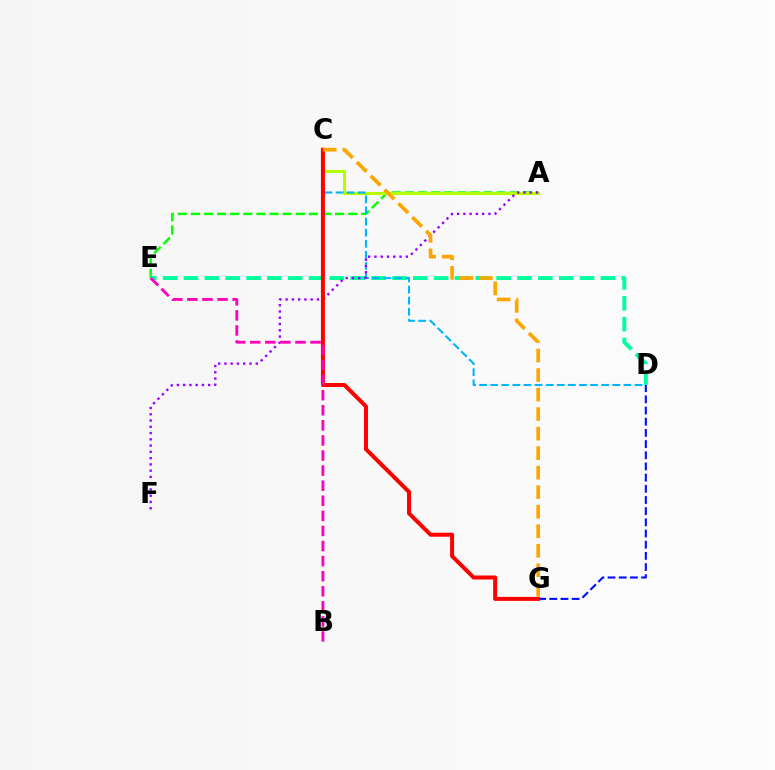{('A', 'E'): [{'color': '#08ff00', 'line_style': 'dashed', 'thickness': 1.78}], ('A', 'C'): [{'color': '#b3ff00', 'line_style': 'solid', 'thickness': 2.19}], ('D', 'E'): [{'color': '#00ff9d', 'line_style': 'dashed', 'thickness': 2.83}], ('C', 'D'): [{'color': '#00b5ff', 'line_style': 'dashed', 'thickness': 1.51}], ('D', 'G'): [{'color': '#0010ff', 'line_style': 'dashed', 'thickness': 1.52}], ('A', 'F'): [{'color': '#9b00ff', 'line_style': 'dotted', 'thickness': 1.7}], ('C', 'G'): [{'color': '#ff0000', 'line_style': 'solid', 'thickness': 2.88}, {'color': '#ffa500', 'line_style': 'dashed', 'thickness': 2.65}], ('B', 'E'): [{'color': '#ff00bd', 'line_style': 'dashed', 'thickness': 2.05}]}